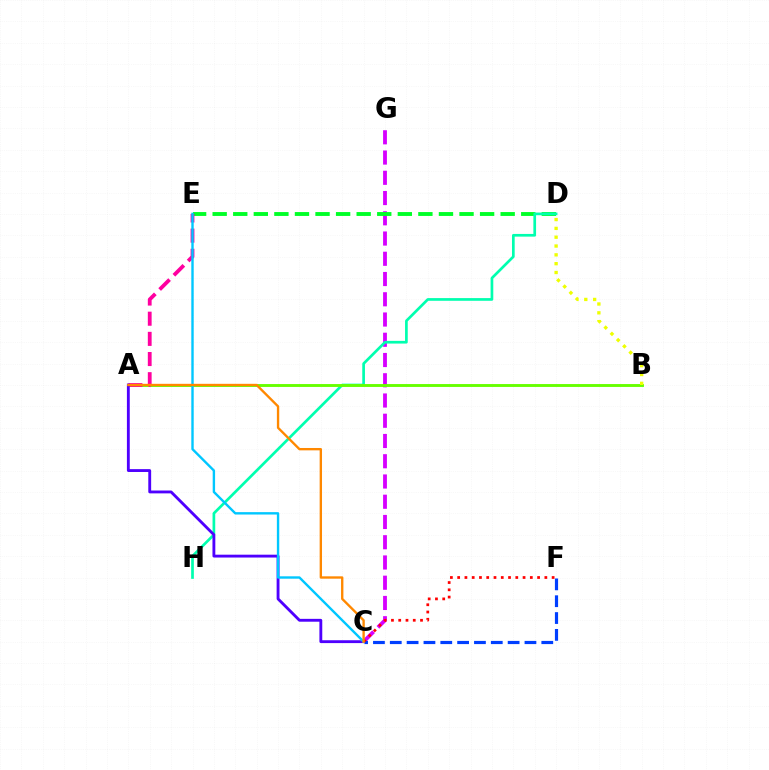{('C', 'G'): [{'color': '#d600ff', 'line_style': 'dashed', 'thickness': 2.75}], ('D', 'E'): [{'color': '#00ff27', 'line_style': 'dashed', 'thickness': 2.79}], ('D', 'H'): [{'color': '#00ffaf', 'line_style': 'solid', 'thickness': 1.94}], ('A', 'B'): [{'color': '#66ff00', 'line_style': 'solid', 'thickness': 2.08}], ('C', 'F'): [{'color': '#003fff', 'line_style': 'dashed', 'thickness': 2.29}, {'color': '#ff0000', 'line_style': 'dotted', 'thickness': 1.97}], ('B', 'D'): [{'color': '#eeff00', 'line_style': 'dotted', 'thickness': 2.4}], ('A', 'E'): [{'color': '#ff00a0', 'line_style': 'dashed', 'thickness': 2.74}], ('A', 'C'): [{'color': '#4f00ff', 'line_style': 'solid', 'thickness': 2.06}, {'color': '#ff8800', 'line_style': 'solid', 'thickness': 1.7}], ('C', 'E'): [{'color': '#00c7ff', 'line_style': 'solid', 'thickness': 1.72}]}